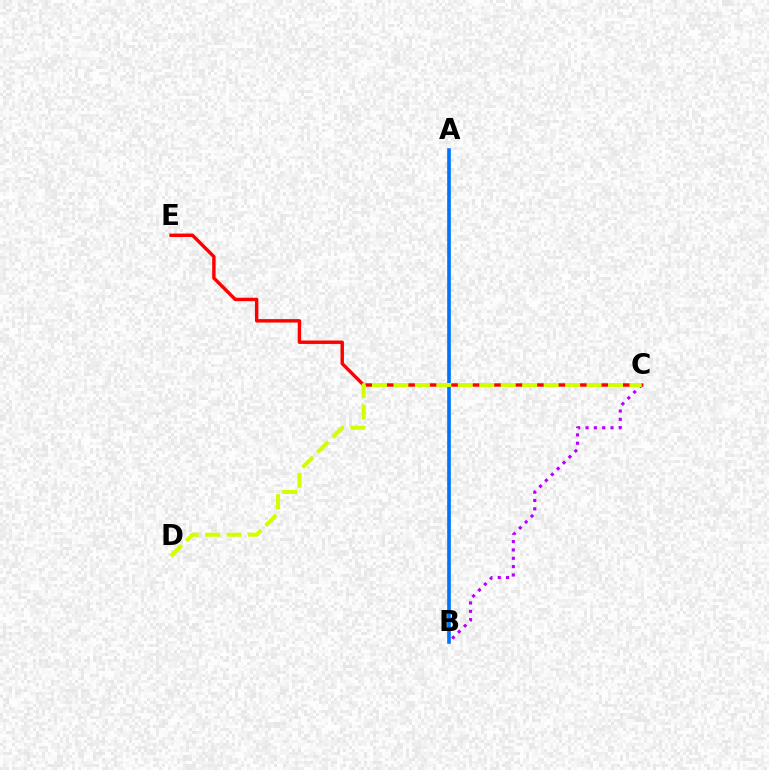{('C', 'E'): [{'color': '#ff0000', 'line_style': 'solid', 'thickness': 2.46}], ('B', 'C'): [{'color': '#b900ff', 'line_style': 'dotted', 'thickness': 2.26}], ('A', 'B'): [{'color': '#00ff5c', 'line_style': 'dashed', 'thickness': 1.65}, {'color': '#0074ff', 'line_style': 'solid', 'thickness': 2.62}], ('C', 'D'): [{'color': '#d1ff00', 'line_style': 'dashed', 'thickness': 2.91}]}